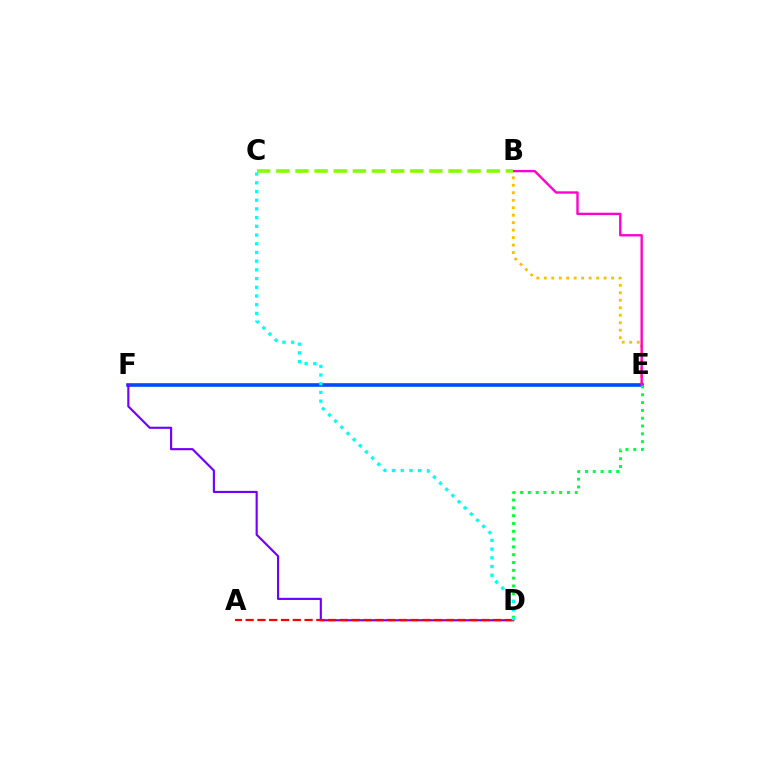{('B', 'E'): [{'color': '#ffbd00', 'line_style': 'dotted', 'thickness': 2.03}, {'color': '#ff00cf', 'line_style': 'solid', 'thickness': 1.72}], ('E', 'F'): [{'color': '#004bff', 'line_style': 'solid', 'thickness': 2.61}], ('D', 'F'): [{'color': '#7200ff', 'line_style': 'solid', 'thickness': 1.55}], ('D', 'E'): [{'color': '#00ff39', 'line_style': 'dotted', 'thickness': 2.12}], ('A', 'D'): [{'color': '#ff0000', 'line_style': 'dashed', 'thickness': 1.6}], ('B', 'C'): [{'color': '#84ff00', 'line_style': 'dashed', 'thickness': 2.6}], ('C', 'D'): [{'color': '#00fff6', 'line_style': 'dotted', 'thickness': 2.37}]}